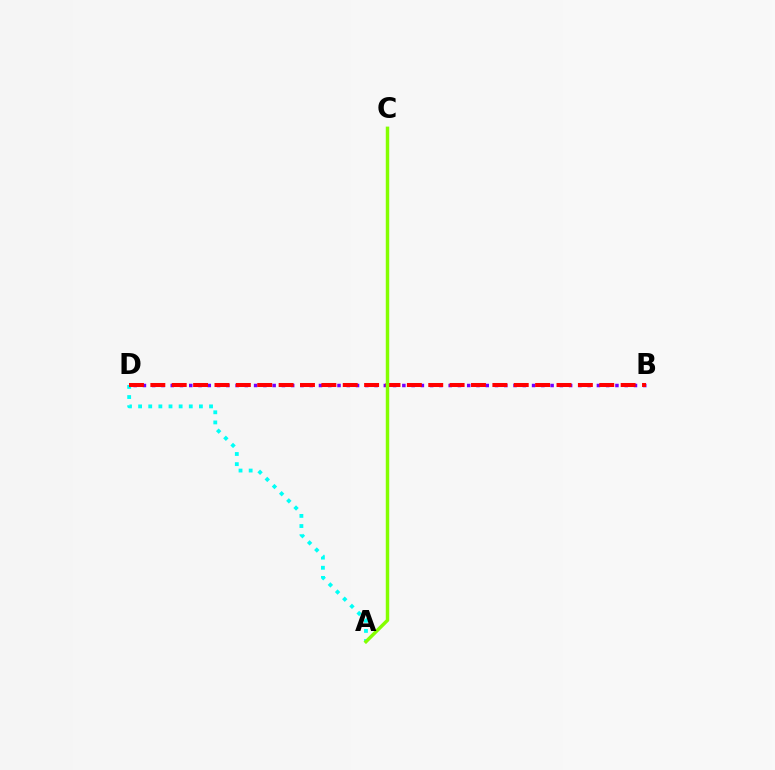{('A', 'D'): [{'color': '#00fff6', 'line_style': 'dotted', 'thickness': 2.75}], ('B', 'D'): [{'color': '#7200ff', 'line_style': 'dotted', 'thickness': 2.52}, {'color': '#ff0000', 'line_style': 'dashed', 'thickness': 2.9}], ('A', 'C'): [{'color': '#84ff00', 'line_style': 'solid', 'thickness': 2.48}]}